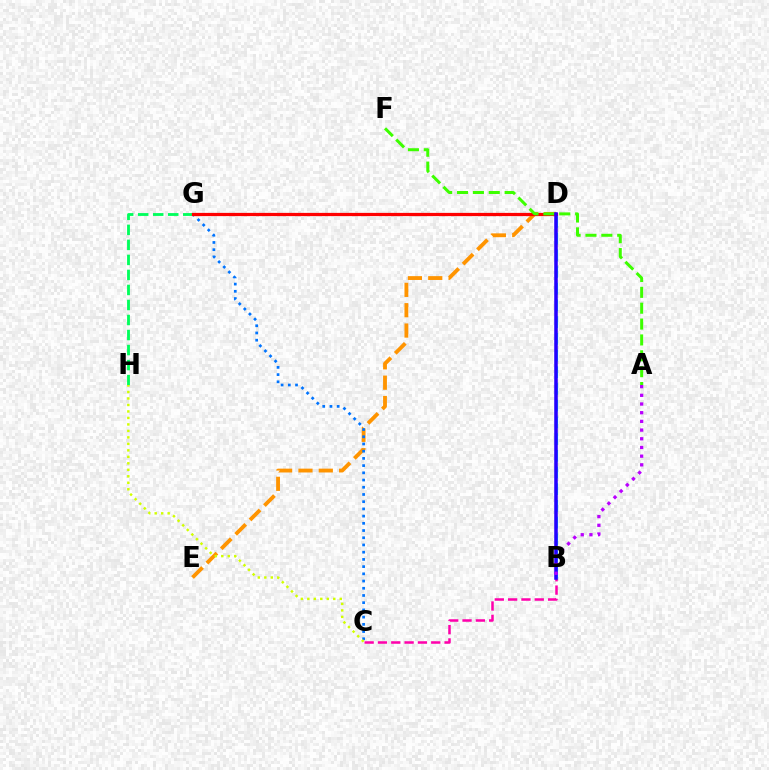{('B', 'C'): [{'color': '#ff00ac', 'line_style': 'dashed', 'thickness': 1.81}], ('D', 'E'): [{'color': '#ff9400', 'line_style': 'dashed', 'thickness': 2.76}], ('C', 'G'): [{'color': '#0074ff', 'line_style': 'dotted', 'thickness': 1.96}], ('G', 'H'): [{'color': '#00ff5c', 'line_style': 'dashed', 'thickness': 2.04}], ('D', 'G'): [{'color': '#ff0000', 'line_style': 'solid', 'thickness': 2.33}], ('C', 'H'): [{'color': '#d1ff00', 'line_style': 'dotted', 'thickness': 1.76}], ('A', 'F'): [{'color': '#3dff00', 'line_style': 'dashed', 'thickness': 2.16}], ('B', 'D'): [{'color': '#00fff6', 'line_style': 'dashed', 'thickness': 2.27}, {'color': '#2500ff', 'line_style': 'solid', 'thickness': 2.54}], ('A', 'B'): [{'color': '#b900ff', 'line_style': 'dotted', 'thickness': 2.36}]}